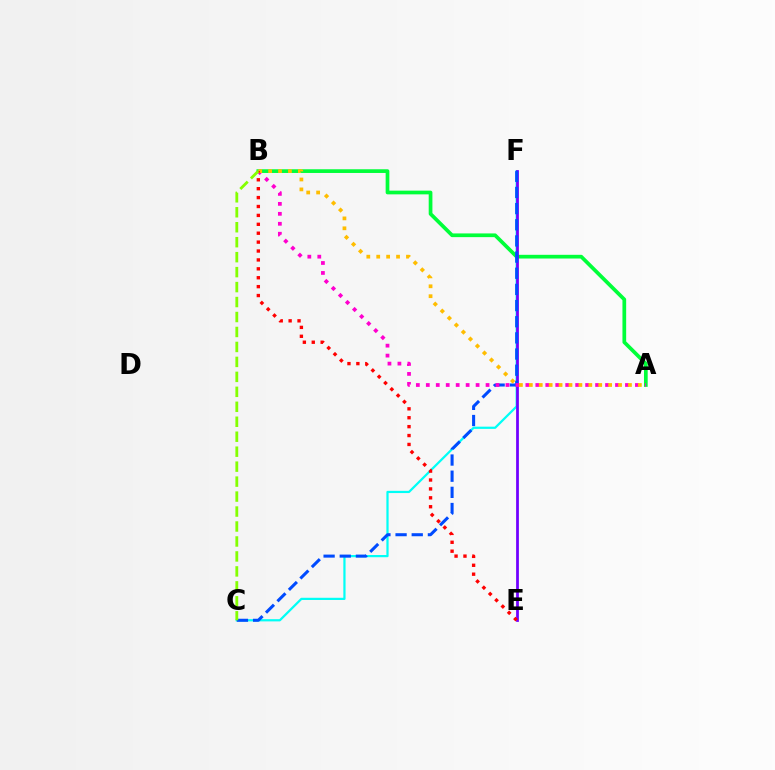{('A', 'B'): [{'color': '#00ff39', 'line_style': 'solid', 'thickness': 2.67}, {'color': '#ff00cf', 'line_style': 'dotted', 'thickness': 2.71}, {'color': '#ffbd00', 'line_style': 'dotted', 'thickness': 2.69}], ('C', 'F'): [{'color': '#00fff6', 'line_style': 'solid', 'thickness': 1.6}, {'color': '#004bff', 'line_style': 'dashed', 'thickness': 2.2}], ('E', 'F'): [{'color': '#7200ff', 'line_style': 'solid', 'thickness': 1.99}], ('B', 'E'): [{'color': '#ff0000', 'line_style': 'dotted', 'thickness': 2.42}], ('B', 'C'): [{'color': '#84ff00', 'line_style': 'dashed', 'thickness': 2.03}]}